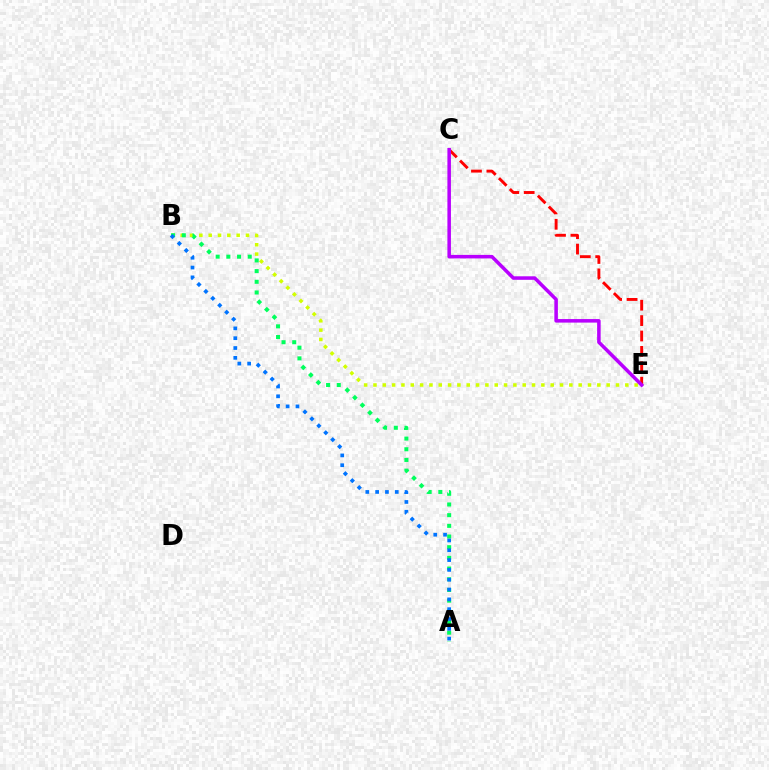{('C', 'E'): [{'color': '#ff0000', 'line_style': 'dashed', 'thickness': 2.09}, {'color': '#b900ff', 'line_style': 'solid', 'thickness': 2.54}], ('B', 'E'): [{'color': '#d1ff00', 'line_style': 'dotted', 'thickness': 2.53}], ('A', 'B'): [{'color': '#00ff5c', 'line_style': 'dotted', 'thickness': 2.9}, {'color': '#0074ff', 'line_style': 'dotted', 'thickness': 2.67}]}